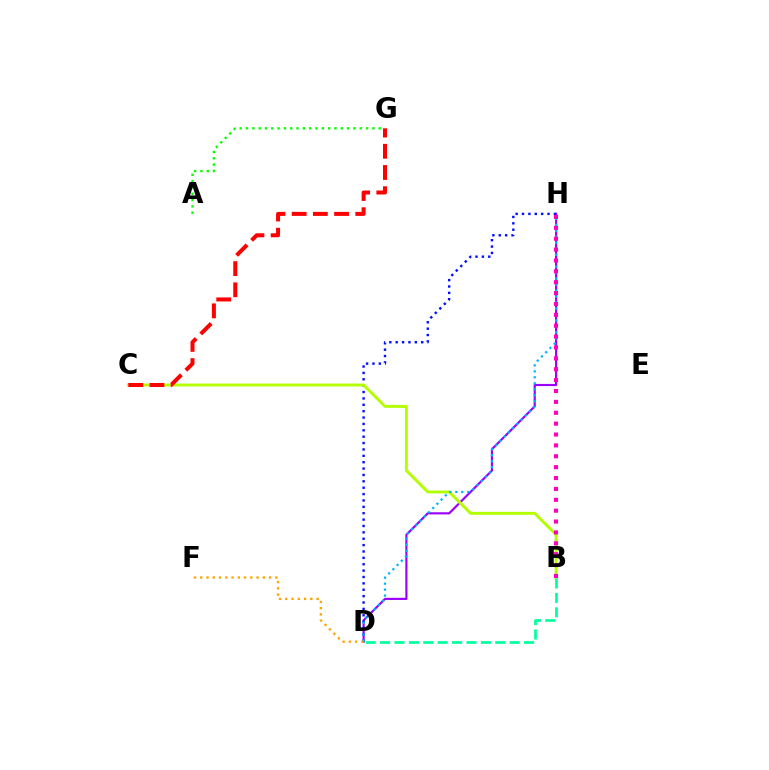{('D', 'H'): [{'color': '#9b00ff', 'line_style': 'solid', 'thickness': 1.55}, {'color': '#0010ff', 'line_style': 'dotted', 'thickness': 1.73}, {'color': '#00b5ff', 'line_style': 'dotted', 'thickness': 1.62}], ('B', 'C'): [{'color': '#b3ff00', 'line_style': 'solid', 'thickness': 2.11}], ('B', 'D'): [{'color': '#00ff9d', 'line_style': 'dashed', 'thickness': 1.96}], ('A', 'G'): [{'color': '#08ff00', 'line_style': 'dotted', 'thickness': 1.72}], ('B', 'H'): [{'color': '#ff00bd', 'line_style': 'dotted', 'thickness': 2.96}], ('C', 'G'): [{'color': '#ff0000', 'line_style': 'dashed', 'thickness': 2.88}], ('D', 'F'): [{'color': '#ffa500', 'line_style': 'dotted', 'thickness': 1.7}]}